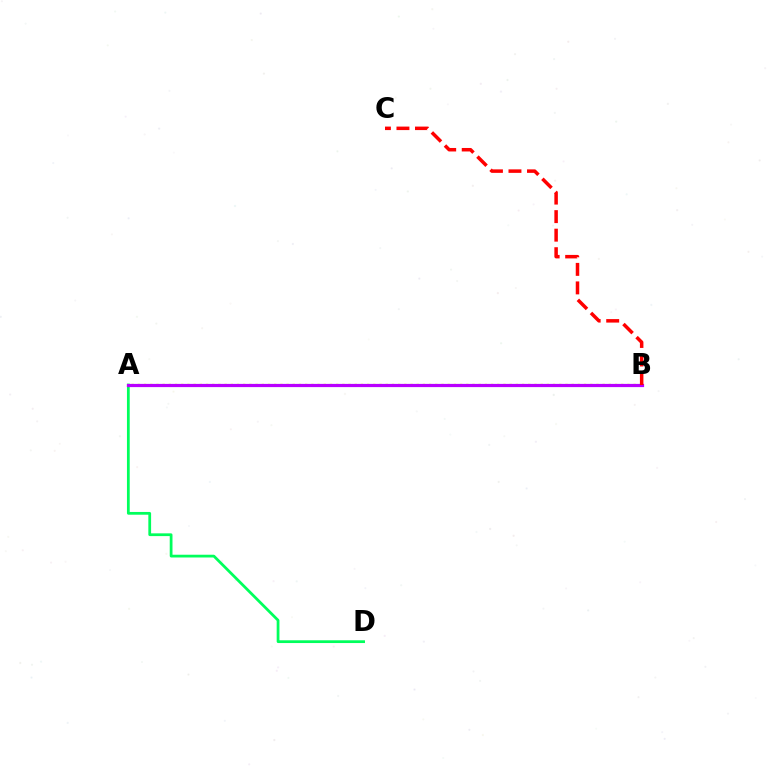{('A', 'D'): [{'color': '#00ff5c', 'line_style': 'solid', 'thickness': 1.99}], ('A', 'B'): [{'color': '#0074ff', 'line_style': 'dashed', 'thickness': 2.16}, {'color': '#d1ff00', 'line_style': 'dotted', 'thickness': 1.68}, {'color': '#b900ff', 'line_style': 'solid', 'thickness': 2.31}], ('B', 'C'): [{'color': '#ff0000', 'line_style': 'dashed', 'thickness': 2.52}]}